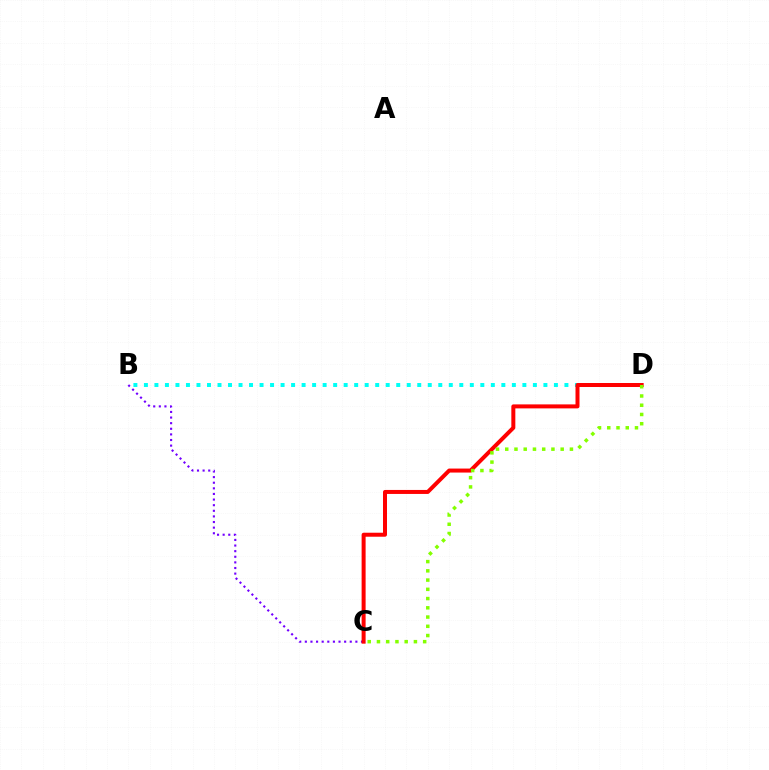{('B', 'C'): [{'color': '#7200ff', 'line_style': 'dotted', 'thickness': 1.53}], ('B', 'D'): [{'color': '#00fff6', 'line_style': 'dotted', 'thickness': 2.86}], ('C', 'D'): [{'color': '#ff0000', 'line_style': 'solid', 'thickness': 2.88}, {'color': '#84ff00', 'line_style': 'dotted', 'thickness': 2.51}]}